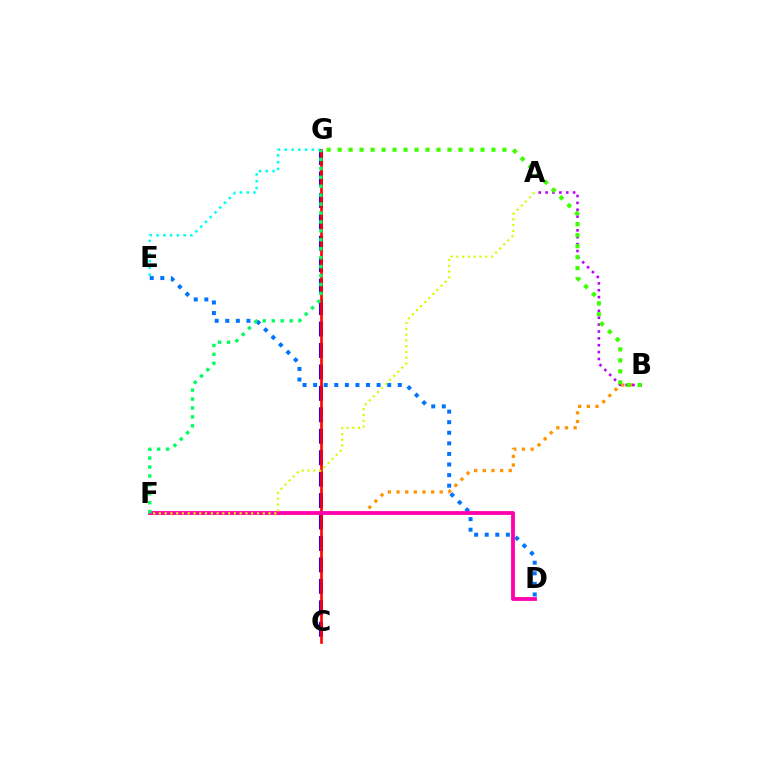{('E', 'G'): [{'color': '#00fff6', 'line_style': 'dotted', 'thickness': 1.83}], ('D', 'E'): [{'color': '#0074ff', 'line_style': 'dotted', 'thickness': 2.87}], ('B', 'F'): [{'color': '#ff9400', 'line_style': 'dotted', 'thickness': 2.35}], ('A', 'B'): [{'color': '#b900ff', 'line_style': 'dotted', 'thickness': 1.87}], ('C', 'G'): [{'color': '#2500ff', 'line_style': 'dashed', 'thickness': 2.91}, {'color': '#ff0000', 'line_style': 'solid', 'thickness': 1.9}], ('B', 'G'): [{'color': '#3dff00', 'line_style': 'dotted', 'thickness': 2.99}], ('D', 'F'): [{'color': '#ff00ac', 'line_style': 'solid', 'thickness': 2.75}], ('F', 'G'): [{'color': '#00ff5c', 'line_style': 'dotted', 'thickness': 2.43}], ('A', 'F'): [{'color': '#d1ff00', 'line_style': 'dotted', 'thickness': 1.57}]}